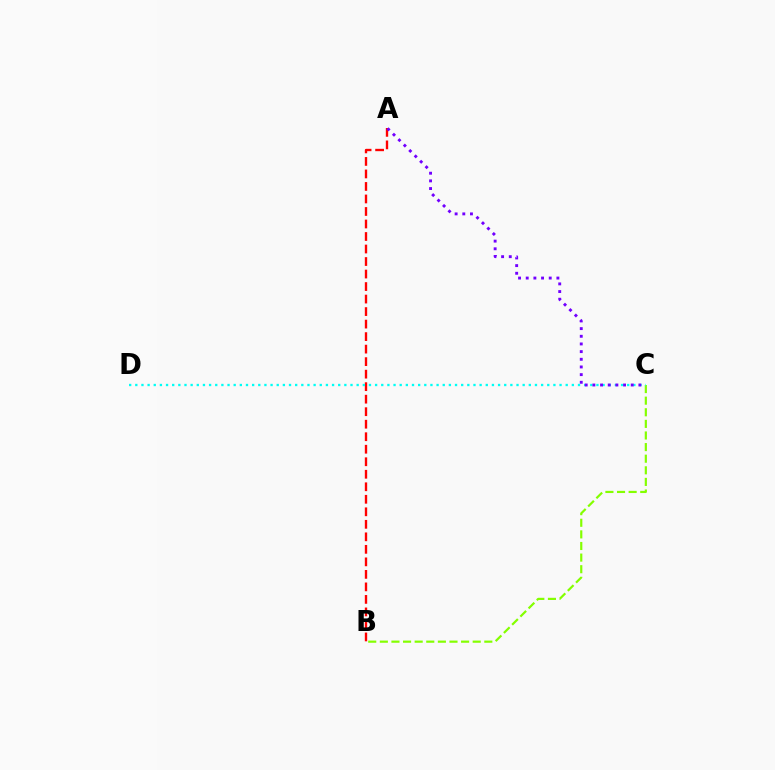{('A', 'B'): [{'color': '#ff0000', 'line_style': 'dashed', 'thickness': 1.7}], ('B', 'C'): [{'color': '#84ff00', 'line_style': 'dashed', 'thickness': 1.58}], ('C', 'D'): [{'color': '#00fff6', 'line_style': 'dotted', 'thickness': 1.67}], ('A', 'C'): [{'color': '#7200ff', 'line_style': 'dotted', 'thickness': 2.08}]}